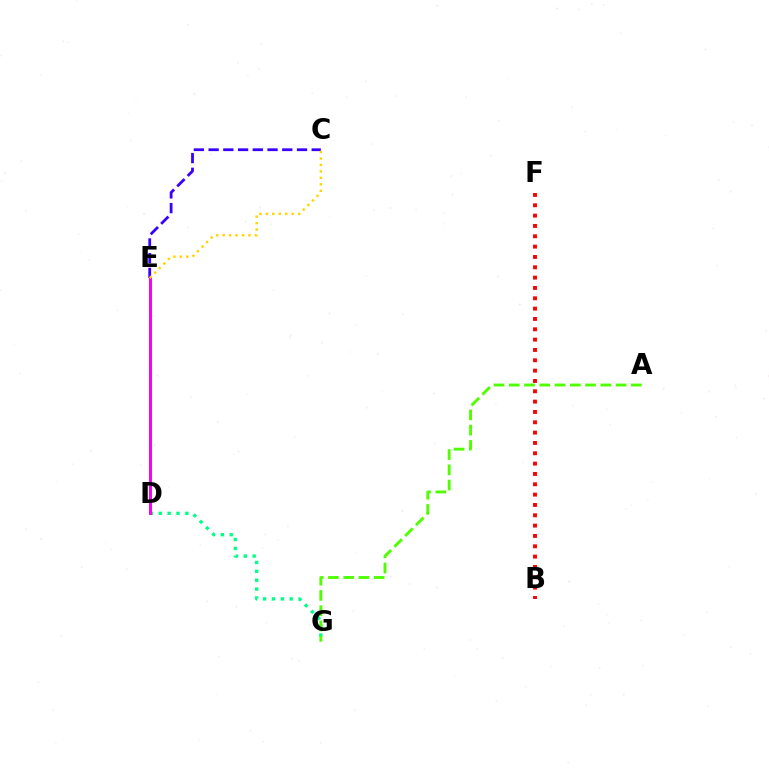{('D', 'G'): [{'color': '#00ff86', 'line_style': 'dotted', 'thickness': 2.41}], ('D', 'E'): [{'color': '#009eff', 'line_style': 'solid', 'thickness': 2.07}, {'color': '#ff00ed', 'line_style': 'solid', 'thickness': 2.06}], ('C', 'E'): [{'color': '#3700ff', 'line_style': 'dashed', 'thickness': 2.0}, {'color': '#ffd500', 'line_style': 'dotted', 'thickness': 1.75}], ('A', 'G'): [{'color': '#4fff00', 'line_style': 'dashed', 'thickness': 2.07}], ('B', 'F'): [{'color': '#ff0000', 'line_style': 'dotted', 'thickness': 2.81}]}